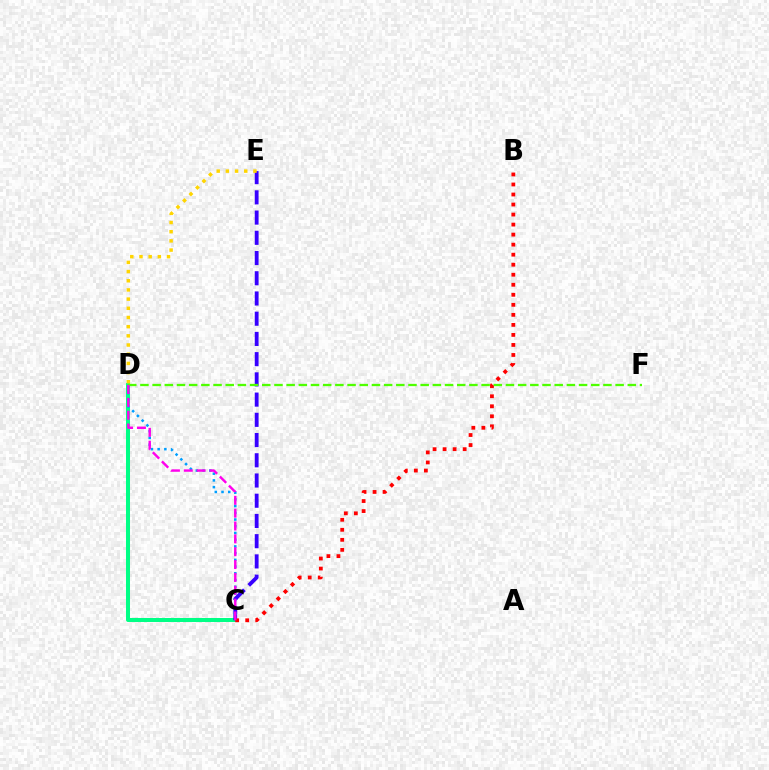{('C', 'D'): [{'color': '#00ff86', 'line_style': 'solid', 'thickness': 2.89}, {'color': '#009eff', 'line_style': 'dotted', 'thickness': 1.83}, {'color': '#ff00ed', 'line_style': 'dashed', 'thickness': 1.75}], ('C', 'E'): [{'color': '#3700ff', 'line_style': 'dashed', 'thickness': 2.75}], ('D', 'F'): [{'color': '#4fff00', 'line_style': 'dashed', 'thickness': 1.66}], ('B', 'C'): [{'color': '#ff0000', 'line_style': 'dotted', 'thickness': 2.72}], ('D', 'E'): [{'color': '#ffd500', 'line_style': 'dotted', 'thickness': 2.49}]}